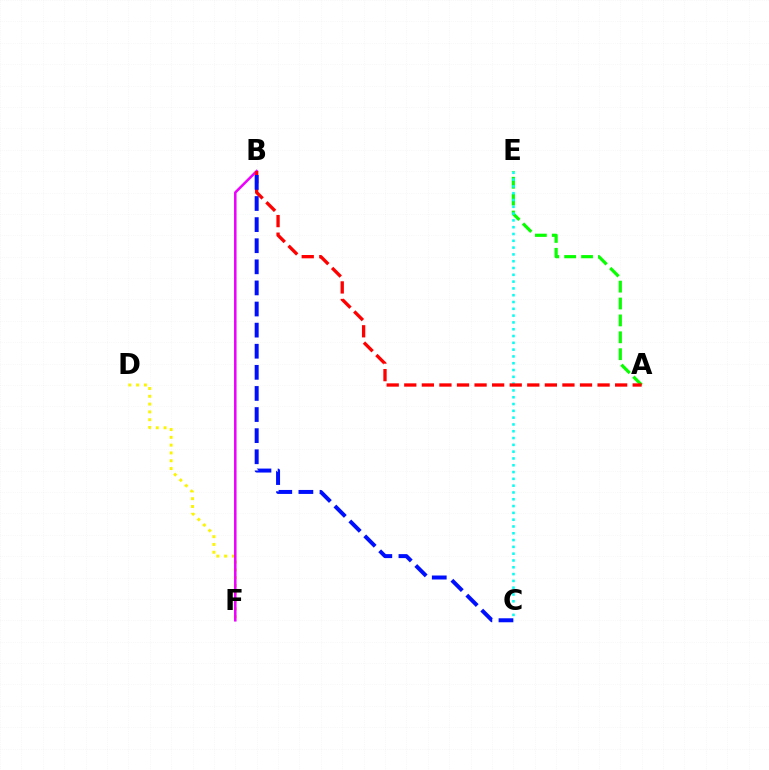{('A', 'E'): [{'color': '#08ff00', 'line_style': 'dashed', 'thickness': 2.29}], ('D', 'F'): [{'color': '#fcf500', 'line_style': 'dotted', 'thickness': 2.12}], ('C', 'E'): [{'color': '#00fff6', 'line_style': 'dotted', 'thickness': 1.85}], ('B', 'F'): [{'color': '#ee00ff', 'line_style': 'solid', 'thickness': 1.82}], ('A', 'B'): [{'color': '#ff0000', 'line_style': 'dashed', 'thickness': 2.39}], ('B', 'C'): [{'color': '#0010ff', 'line_style': 'dashed', 'thickness': 2.87}]}